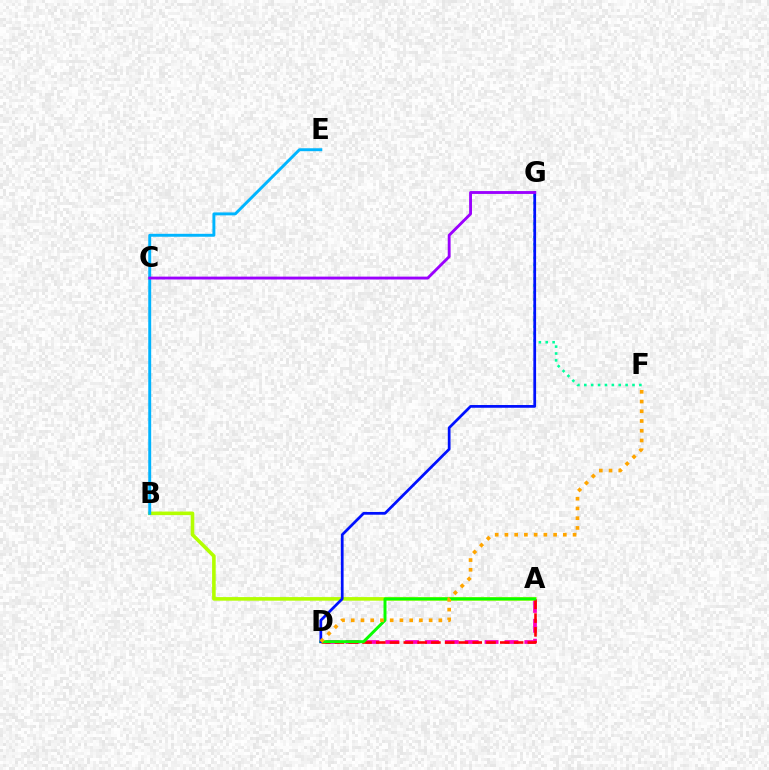{('F', 'G'): [{'color': '#00ff9d', 'line_style': 'dotted', 'thickness': 1.87}], ('A', 'D'): [{'color': '#ff00bd', 'line_style': 'dashed', 'thickness': 2.7}, {'color': '#ff0000', 'line_style': 'dashed', 'thickness': 1.87}, {'color': '#08ff00', 'line_style': 'solid', 'thickness': 2.13}], ('A', 'B'): [{'color': '#b3ff00', 'line_style': 'solid', 'thickness': 2.59}], ('B', 'E'): [{'color': '#00b5ff', 'line_style': 'solid', 'thickness': 2.11}], ('D', 'G'): [{'color': '#0010ff', 'line_style': 'solid', 'thickness': 1.97}], ('C', 'G'): [{'color': '#9b00ff', 'line_style': 'solid', 'thickness': 2.06}], ('D', 'F'): [{'color': '#ffa500', 'line_style': 'dotted', 'thickness': 2.64}]}